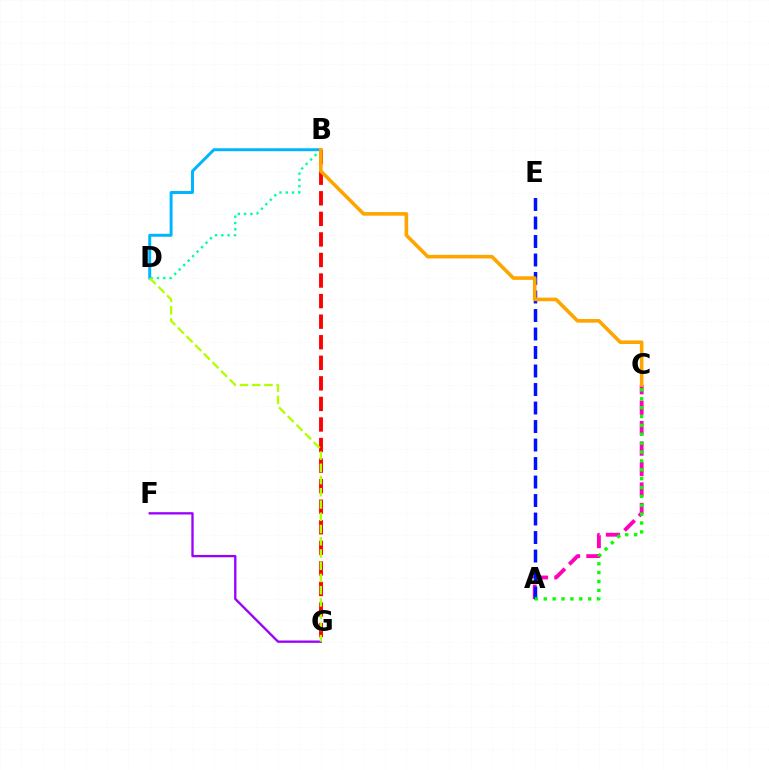{('B', 'G'): [{'color': '#ff0000', 'line_style': 'dashed', 'thickness': 2.79}], ('B', 'D'): [{'color': '#00ff9d', 'line_style': 'dotted', 'thickness': 1.72}, {'color': '#00b5ff', 'line_style': 'solid', 'thickness': 2.13}], ('A', 'C'): [{'color': '#ff00bd', 'line_style': 'dashed', 'thickness': 2.78}, {'color': '#08ff00', 'line_style': 'dotted', 'thickness': 2.41}], ('A', 'E'): [{'color': '#0010ff', 'line_style': 'dashed', 'thickness': 2.51}], ('F', 'G'): [{'color': '#9b00ff', 'line_style': 'solid', 'thickness': 1.67}], ('B', 'C'): [{'color': '#ffa500', 'line_style': 'solid', 'thickness': 2.59}], ('D', 'G'): [{'color': '#b3ff00', 'line_style': 'dashed', 'thickness': 1.66}]}